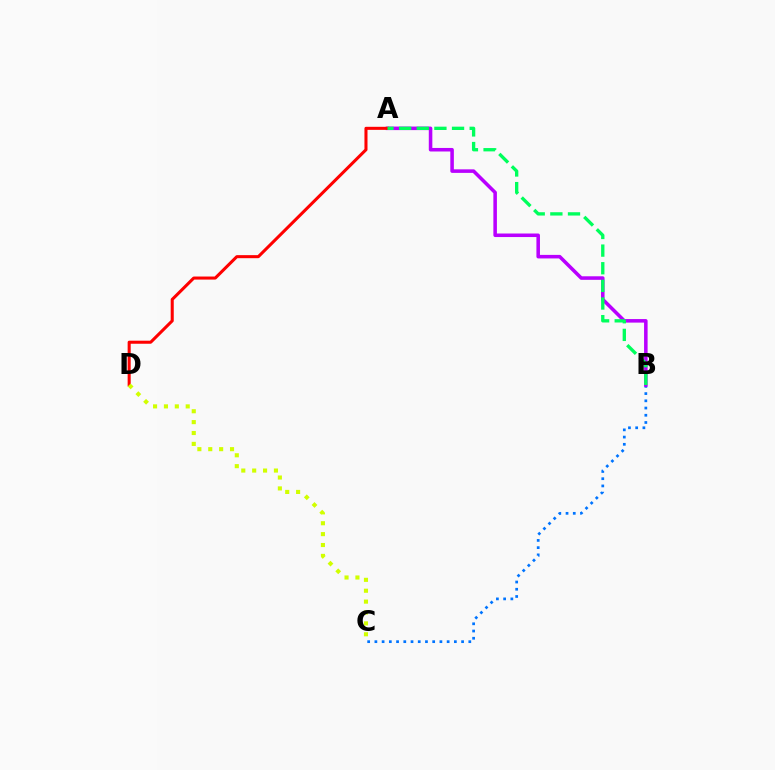{('B', 'C'): [{'color': '#0074ff', 'line_style': 'dotted', 'thickness': 1.96}], ('A', 'B'): [{'color': '#b900ff', 'line_style': 'solid', 'thickness': 2.55}, {'color': '#00ff5c', 'line_style': 'dashed', 'thickness': 2.4}], ('A', 'D'): [{'color': '#ff0000', 'line_style': 'solid', 'thickness': 2.2}], ('C', 'D'): [{'color': '#d1ff00', 'line_style': 'dotted', 'thickness': 2.96}]}